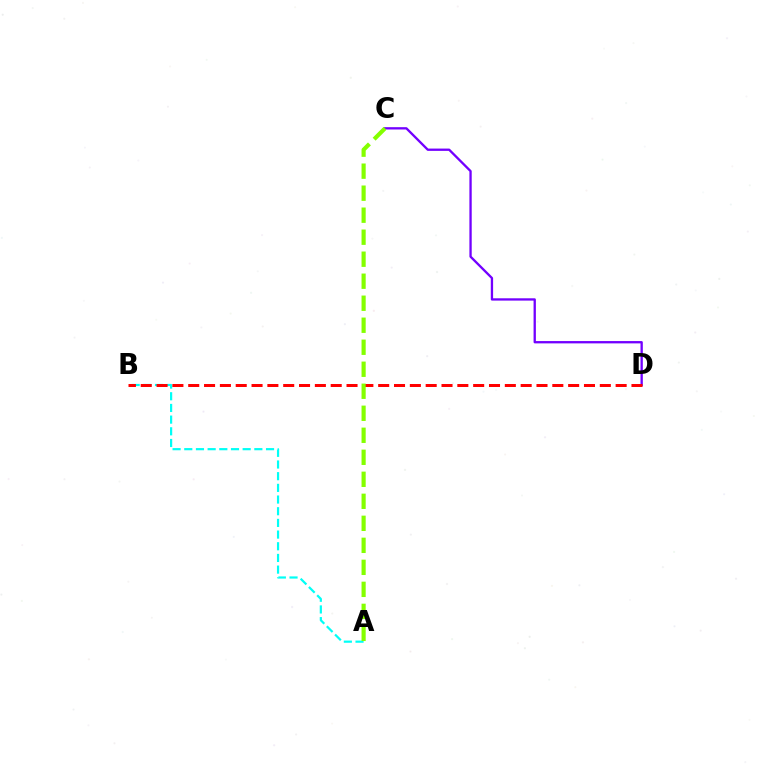{('C', 'D'): [{'color': '#7200ff', 'line_style': 'solid', 'thickness': 1.67}], ('A', 'B'): [{'color': '#00fff6', 'line_style': 'dashed', 'thickness': 1.59}], ('B', 'D'): [{'color': '#ff0000', 'line_style': 'dashed', 'thickness': 2.15}], ('A', 'C'): [{'color': '#84ff00', 'line_style': 'dashed', 'thickness': 2.99}]}